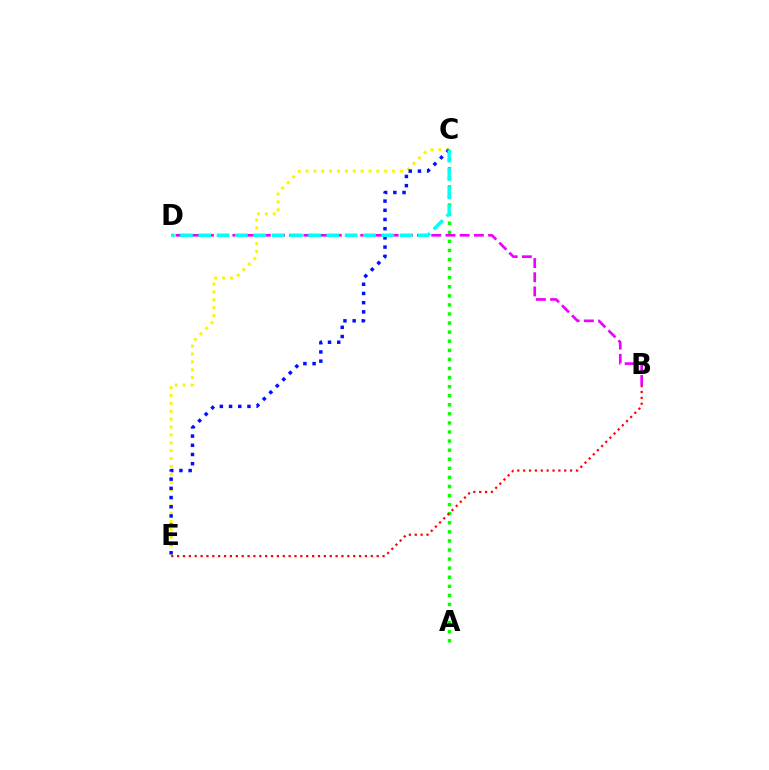{('A', 'C'): [{'color': '#08ff00', 'line_style': 'dotted', 'thickness': 2.47}], ('C', 'E'): [{'color': '#fcf500', 'line_style': 'dotted', 'thickness': 2.14}, {'color': '#0010ff', 'line_style': 'dotted', 'thickness': 2.5}], ('B', 'E'): [{'color': '#ff0000', 'line_style': 'dotted', 'thickness': 1.59}], ('B', 'D'): [{'color': '#ee00ff', 'line_style': 'dashed', 'thickness': 1.93}], ('C', 'D'): [{'color': '#00fff6', 'line_style': 'dashed', 'thickness': 2.49}]}